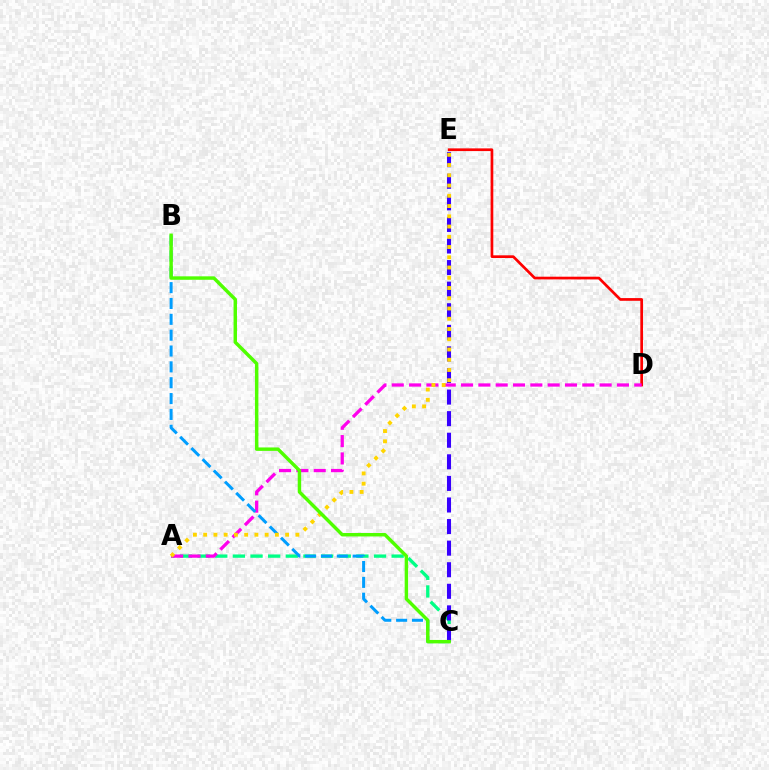{('D', 'E'): [{'color': '#ff0000', 'line_style': 'solid', 'thickness': 1.95}], ('A', 'C'): [{'color': '#00ff86', 'line_style': 'dashed', 'thickness': 2.4}], ('A', 'D'): [{'color': '#ff00ed', 'line_style': 'dashed', 'thickness': 2.35}], ('C', 'E'): [{'color': '#3700ff', 'line_style': 'dashed', 'thickness': 2.93}], ('B', 'C'): [{'color': '#009eff', 'line_style': 'dashed', 'thickness': 2.15}, {'color': '#4fff00', 'line_style': 'solid', 'thickness': 2.48}], ('A', 'E'): [{'color': '#ffd500', 'line_style': 'dotted', 'thickness': 2.78}]}